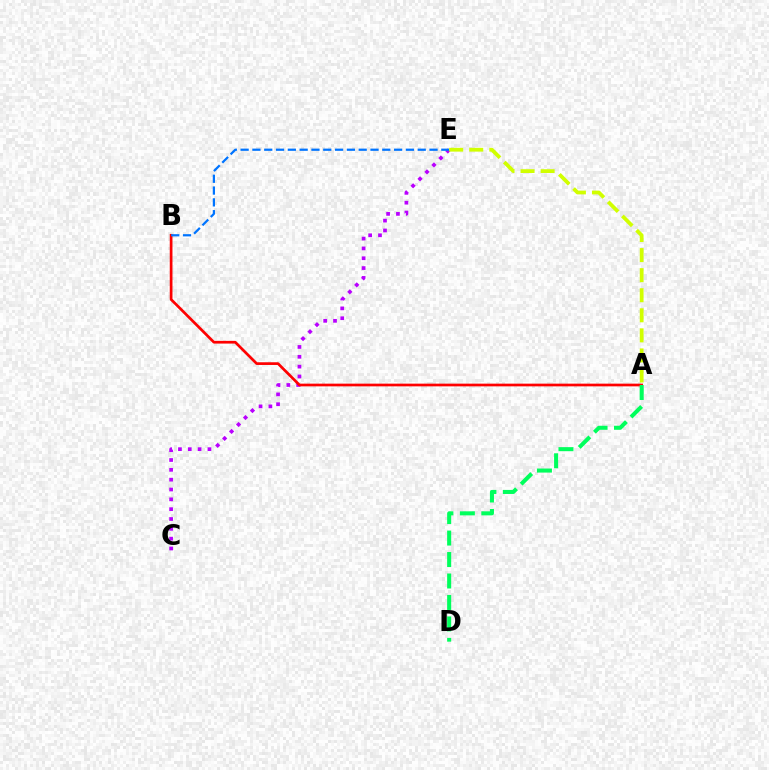{('C', 'E'): [{'color': '#b900ff', 'line_style': 'dotted', 'thickness': 2.67}], ('A', 'B'): [{'color': '#ff0000', 'line_style': 'solid', 'thickness': 1.95}], ('B', 'E'): [{'color': '#0074ff', 'line_style': 'dashed', 'thickness': 1.6}], ('A', 'D'): [{'color': '#00ff5c', 'line_style': 'dashed', 'thickness': 2.92}], ('A', 'E'): [{'color': '#d1ff00', 'line_style': 'dashed', 'thickness': 2.73}]}